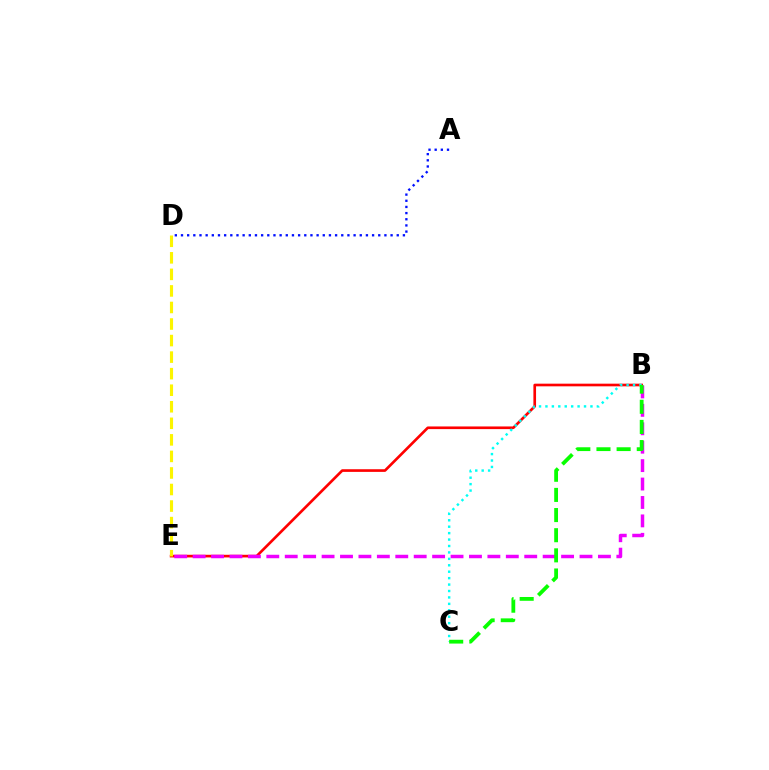{('B', 'E'): [{'color': '#ff0000', 'line_style': 'solid', 'thickness': 1.91}, {'color': '#ee00ff', 'line_style': 'dashed', 'thickness': 2.5}], ('B', 'C'): [{'color': '#00fff6', 'line_style': 'dotted', 'thickness': 1.75}, {'color': '#08ff00', 'line_style': 'dashed', 'thickness': 2.74}], ('D', 'E'): [{'color': '#fcf500', 'line_style': 'dashed', 'thickness': 2.25}], ('A', 'D'): [{'color': '#0010ff', 'line_style': 'dotted', 'thickness': 1.67}]}